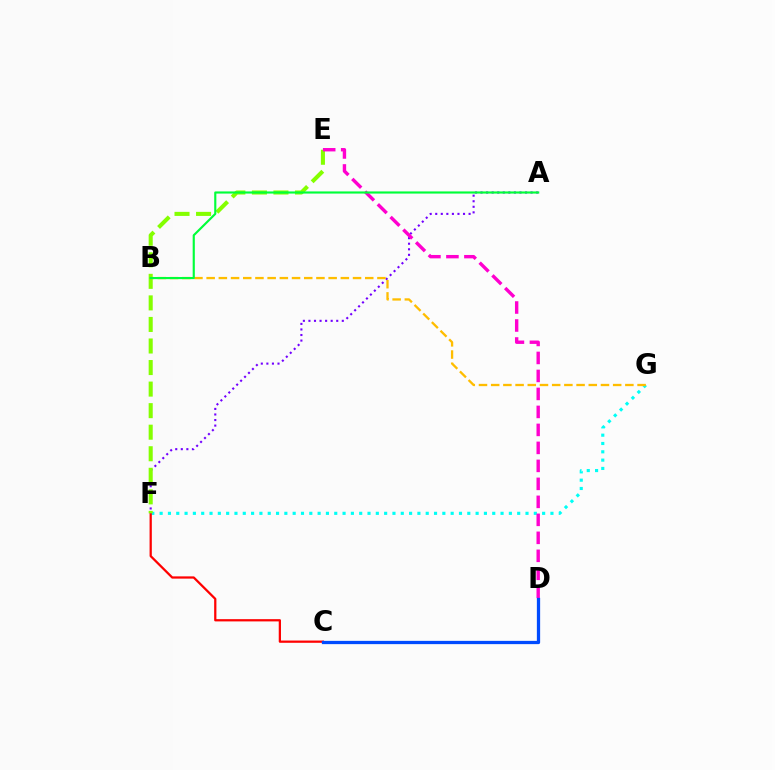{('F', 'G'): [{'color': '#00fff6', 'line_style': 'dotted', 'thickness': 2.26}], ('C', 'F'): [{'color': '#ff0000', 'line_style': 'solid', 'thickness': 1.62}], ('A', 'F'): [{'color': '#7200ff', 'line_style': 'dotted', 'thickness': 1.51}], ('E', 'F'): [{'color': '#84ff00', 'line_style': 'dashed', 'thickness': 2.93}], ('D', 'E'): [{'color': '#ff00cf', 'line_style': 'dashed', 'thickness': 2.44}], ('B', 'G'): [{'color': '#ffbd00', 'line_style': 'dashed', 'thickness': 1.66}], ('A', 'B'): [{'color': '#00ff39', 'line_style': 'solid', 'thickness': 1.54}], ('C', 'D'): [{'color': '#004bff', 'line_style': 'solid', 'thickness': 2.35}]}